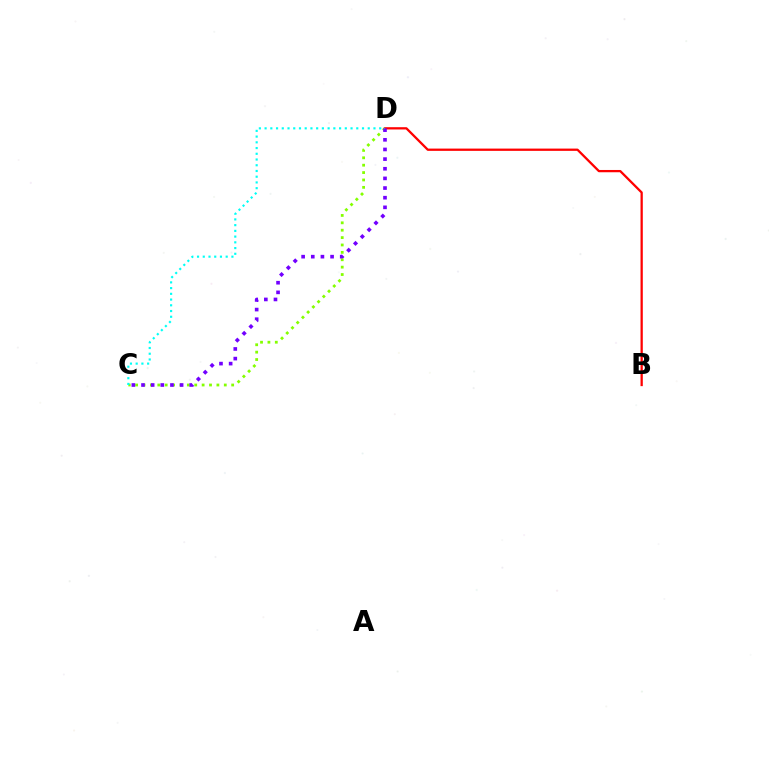{('B', 'D'): [{'color': '#ff0000', 'line_style': 'solid', 'thickness': 1.64}], ('C', 'D'): [{'color': '#84ff00', 'line_style': 'dotted', 'thickness': 2.01}, {'color': '#7200ff', 'line_style': 'dotted', 'thickness': 2.62}, {'color': '#00fff6', 'line_style': 'dotted', 'thickness': 1.56}]}